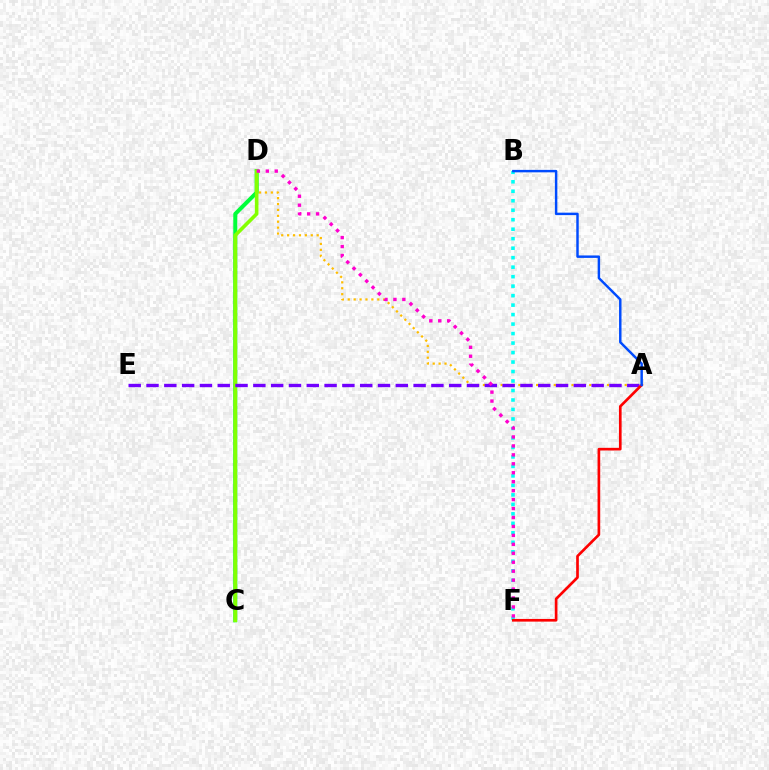{('A', 'D'): [{'color': '#ffbd00', 'line_style': 'dotted', 'thickness': 1.61}], ('C', 'D'): [{'color': '#00ff39', 'line_style': 'solid', 'thickness': 2.88}, {'color': '#84ff00', 'line_style': 'solid', 'thickness': 2.61}], ('B', 'F'): [{'color': '#00fff6', 'line_style': 'dotted', 'thickness': 2.58}], ('A', 'E'): [{'color': '#7200ff', 'line_style': 'dashed', 'thickness': 2.42}], ('A', 'F'): [{'color': '#ff0000', 'line_style': 'solid', 'thickness': 1.92}], ('D', 'F'): [{'color': '#ff00cf', 'line_style': 'dotted', 'thickness': 2.43}], ('A', 'B'): [{'color': '#004bff', 'line_style': 'solid', 'thickness': 1.77}]}